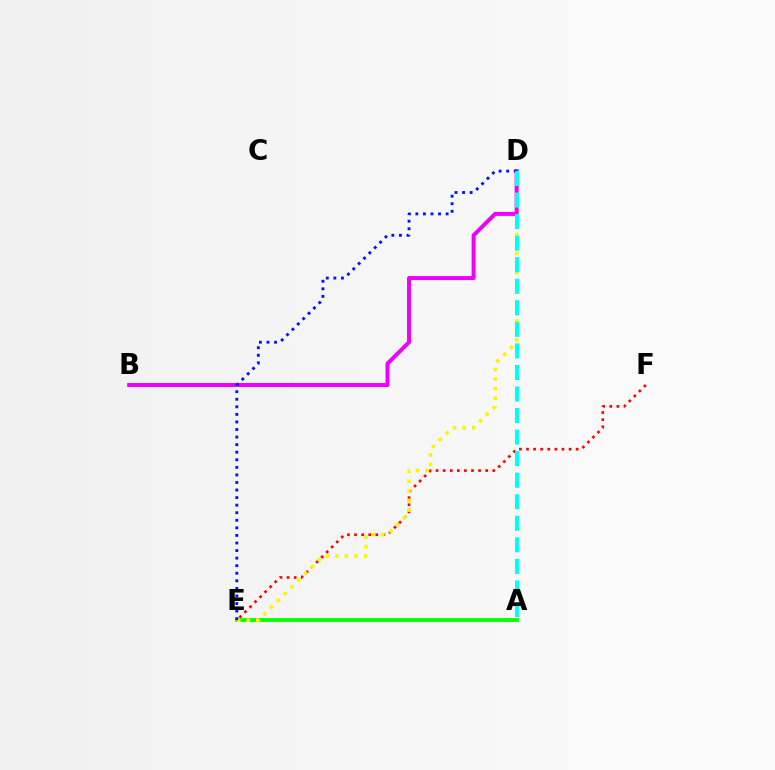{('A', 'E'): [{'color': '#08ff00', 'line_style': 'solid', 'thickness': 2.76}], ('E', 'F'): [{'color': '#ff0000', 'line_style': 'dotted', 'thickness': 1.93}], ('D', 'E'): [{'color': '#fcf500', 'line_style': 'dotted', 'thickness': 2.61}, {'color': '#0010ff', 'line_style': 'dotted', 'thickness': 2.06}], ('B', 'D'): [{'color': '#ee00ff', 'line_style': 'solid', 'thickness': 2.87}], ('A', 'D'): [{'color': '#00fff6', 'line_style': 'dashed', 'thickness': 2.93}]}